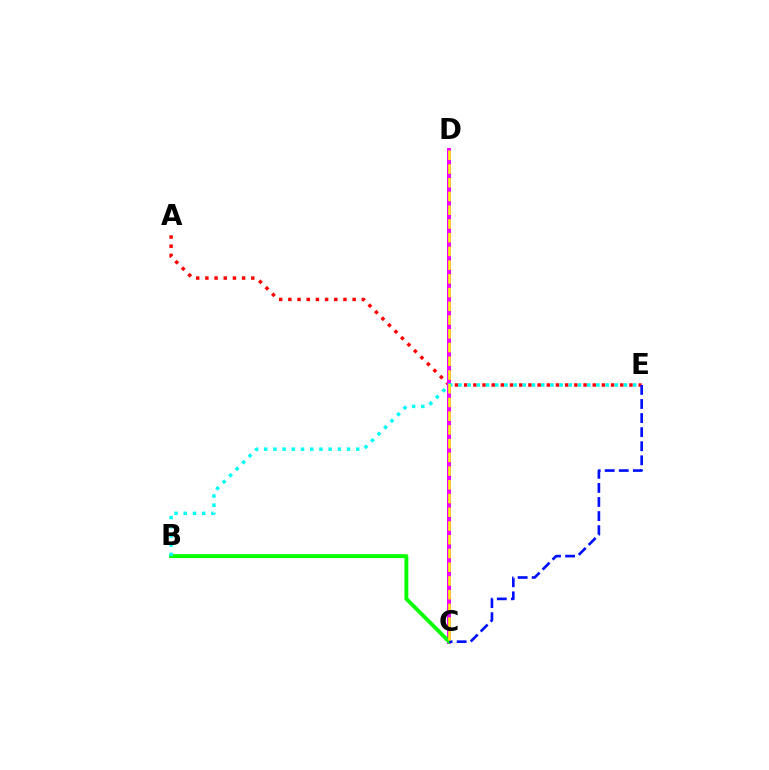{('A', 'E'): [{'color': '#ff0000', 'line_style': 'dotted', 'thickness': 2.5}], ('C', 'D'): [{'color': '#ee00ff', 'line_style': 'solid', 'thickness': 2.87}, {'color': '#fcf500', 'line_style': 'dashed', 'thickness': 1.87}], ('B', 'C'): [{'color': '#08ff00', 'line_style': 'solid', 'thickness': 2.81}], ('C', 'E'): [{'color': '#0010ff', 'line_style': 'dashed', 'thickness': 1.91}], ('B', 'E'): [{'color': '#00fff6', 'line_style': 'dotted', 'thickness': 2.5}]}